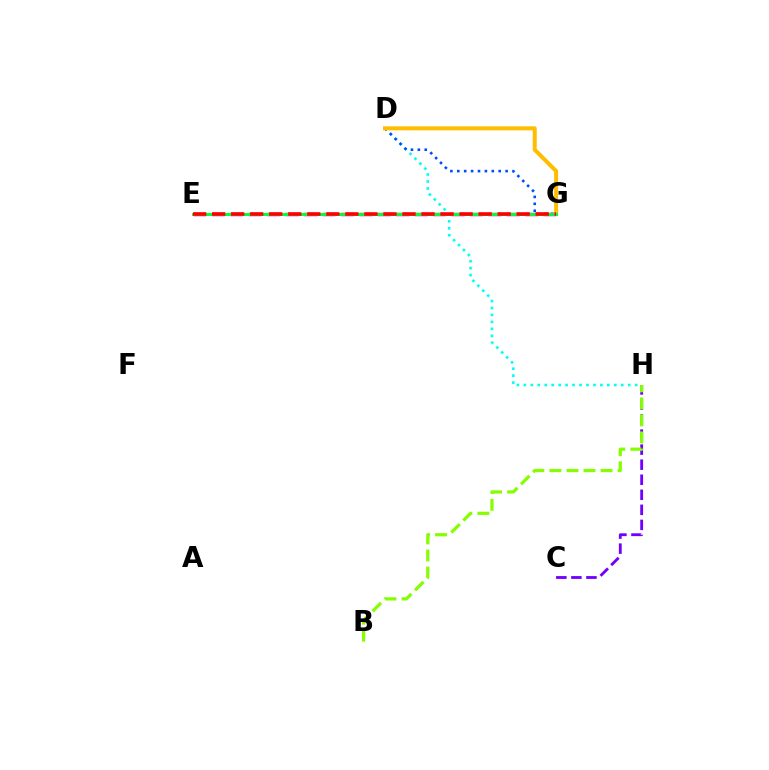{('C', 'H'): [{'color': '#7200ff', 'line_style': 'dashed', 'thickness': 2.04}], ('D', 'H'): [{'color': '#00fff6', 'line_style': 'dotted', 'thickness': 1.89}], ('B', 'H'): [{'color': '#84ff00', 'line_style': 'dashed', 'thickness': 2.32}], ('D', 'G'): [{'color': '#004bff', 'line_style': 'dotted', 'thickness': 1.88}, {'color': '#ffbd00', 'line_style': 'solid', 'thickness': 2.88}], ('E', 'G'): [{'color': '#ff00cf', 'line_style': 'dashed', 'thickness': 2.5}, {'color': '#00ff39', 'line_style': 'solid', 'thickness': 2.12}, {'color': '#ff0000', 'line_style': 'dashed', 'thickness': 2.59}]}